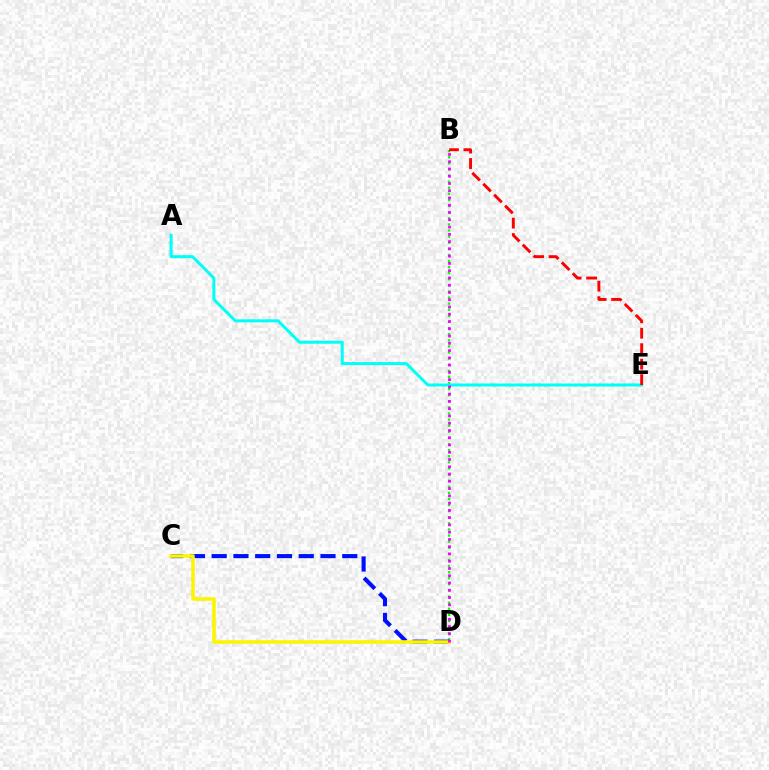{('B', 'D'): [{'color': '#08ff00', 'line_style': 'dotted', 'thickness': 1.66}, {'color': '#ee00ff', 'line_style': 'dotted', 'thickness': 1.97}], ('A', 'E'): [{'color': '#00fff6', 'line_style': 'solid', 'thickness': 2.17}], ('C', 'D'): [{'color': '#0010ff', 'line_style': 'dashed', 'thickness': 2.96}, {'color': '#fcf500', 'line_style': 'solid', 'thickness': 2.56}], ('B', 'E'): [{'color': '#ff0000', 'line_style': 'dashed', 'thickness': 2.1}]}